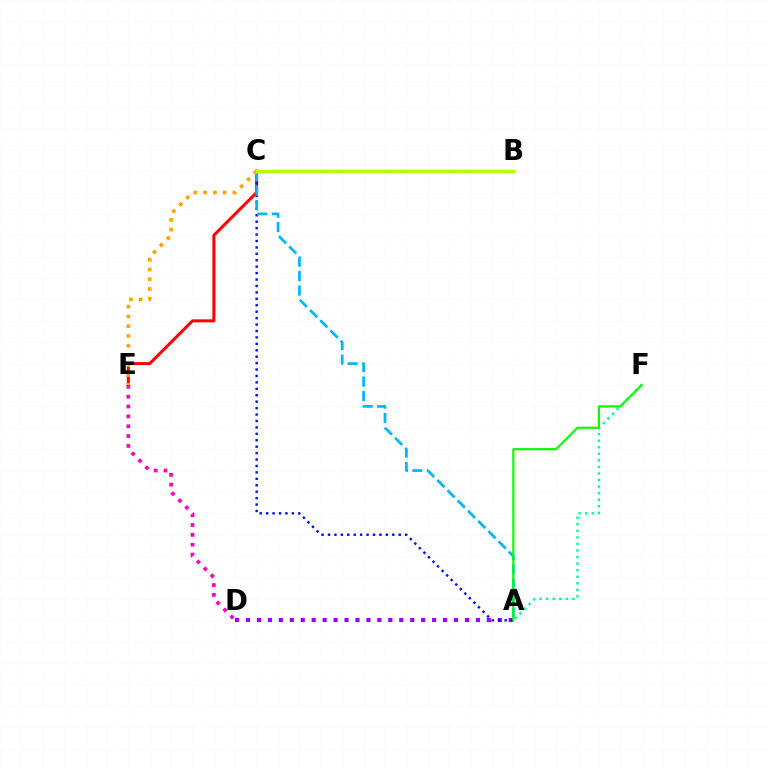{('C', 'E'): [{'color': '#ff0000', 'line_style': 'solid', 'thickness': 2.16}, {'color': '#ffa500', 'line_style': 'dotted', 'thickness': 2.65}], ('A', 'D'): [{'color': '#9b00ff', 'line_style': 'dotted', 'thickness': 2.97}], ('A', 'C'): [{'color': '#0010ff', 'line_style': 'dotted', 'thickness': 1.75}, {'color': '#00b5ff', 'line_style': 'dashed', 'thickness': 1.96}], ('A', 'F'): [{'color': '#00ff9d', 'line_style': 'dotted', 'thickness': 1.78}, {'color': '#08ff00', 'line_style': 'solid', 'thickness': 1.58}], ('D', 'E'): [{'color': '#ff00bd', 'line_style': 'dotted', 'thickness': 2.68}], ('B', 'C'): [{'color': '#b3ff00', 'line_style': 'solid', 'thickness': 2.47}]}